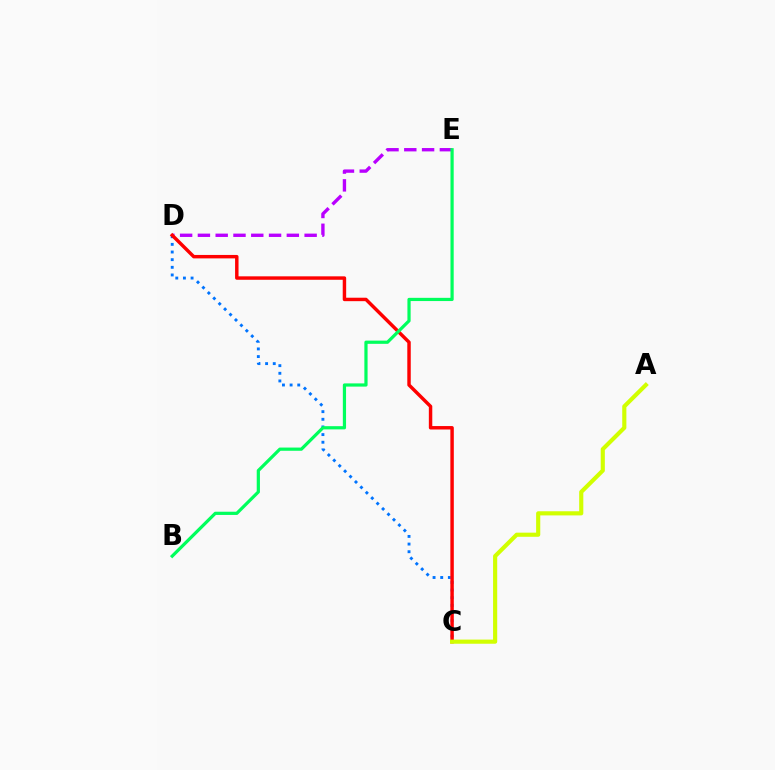{('D', 'E'): [{'color': '#b900ff', 'line_style': 'dashed', 'thickness': 2.42}], ('C', 'D'): [{'color': '#0074ff', 'line_style': 'dotted', 'thickness': 2.08}, {'color': '#ff0000', 'line_style': 'solid', 'thickness': 2.48}], ('A', 'C'): [{'color': '#d1ff00', 'line_style': 'solid', 'thickness': 2.98}], ('B', 'E'): [{'color': '#00ff5c', 'line_style': 'solid', 'thickness': 2.31}]}